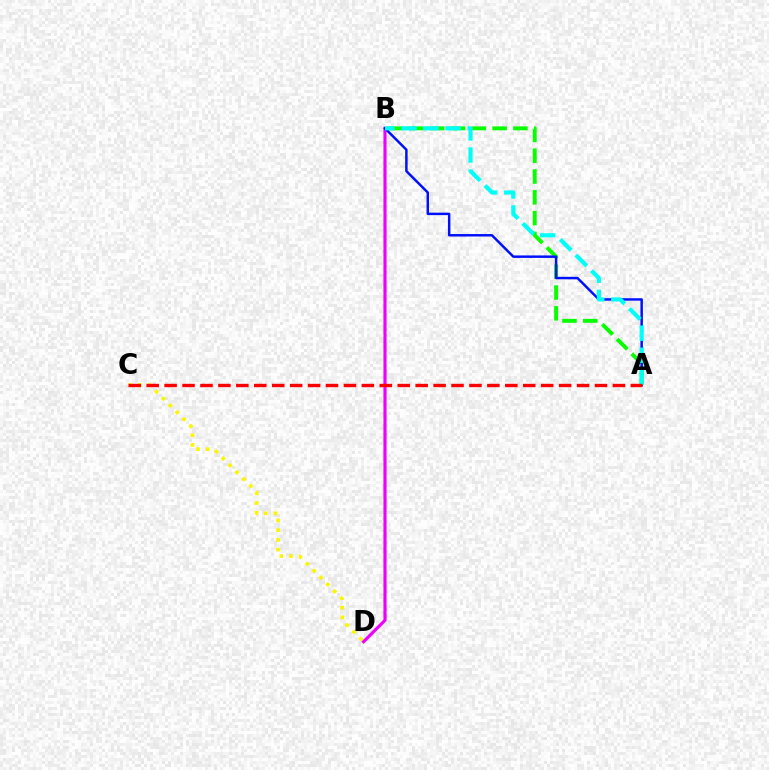{('A', 'B'): [{'color': '#08ff00', 'line_style': 'dashed', 'thickness': 2.83}, {'color': '#0010ff', 'line_style': 'solid', 'thickness': 1.78}, {'color': '#00fff6', 'line_style': 'dashed', 'thickness': 3.0}], ('B', 'D'): [{'color': '#ee00ff', 'line_style': 'solid', 'thickness': 2.27}], ('C', 'D'): [{'color': '#fcf500', 'line_style': 'dotted', 'thickness': 2.64}], ('A', 'C'): [{'color': '#ff0000', 'line_style': 'dashed', 'thickness': 2.44}]}